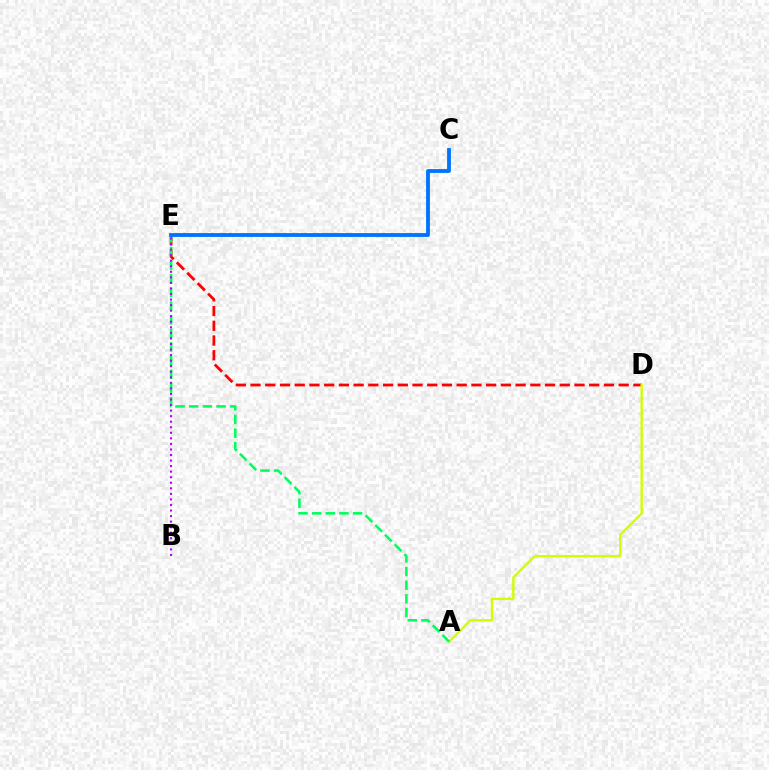{('D', 'E'): [{'color': '#ff0000', 'line_style': 'dashed', 'thickness': 2.0}], ('A', 'D'): [{'color': '#d1ff00', 'line_style': 'solid', 'thickness': 1.72}], ('A', 'E'): [{'color': '#00ff5c', 'line_style': 'dashed', 'thickness': 1.86}], ('B', 'E'): [{'color': '#b900ff', 'line_style': 'dotted', 'thickness': 1.51}], ('C', 'E'): [{'color': '#0074ff', 'line_style': 'solid', 'thickness': 2.76}]}